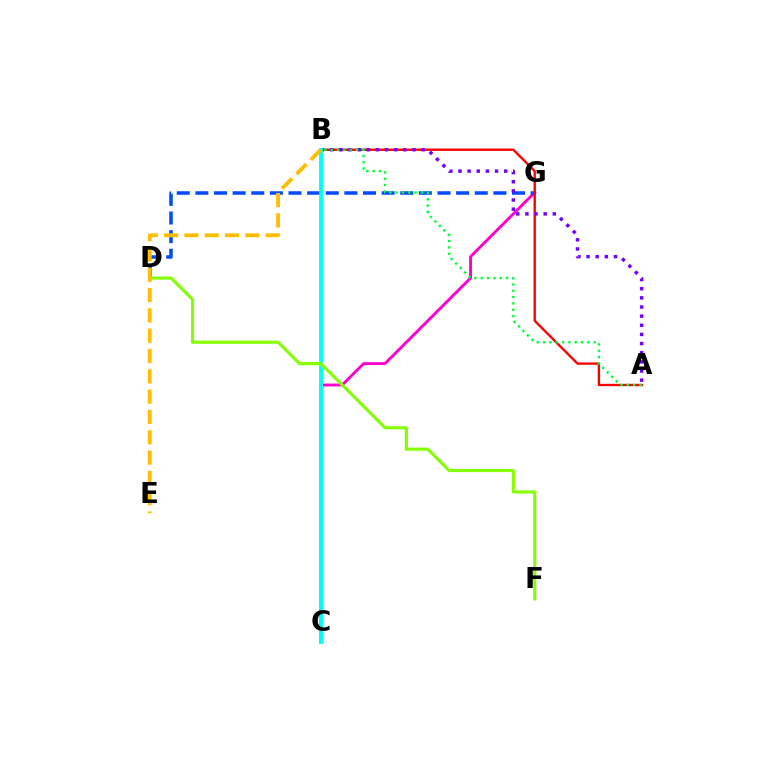{('C', 'G'): [{'color': '#ff00cf', 'line_style': 'solid', 'thickness': 2.08}], ('D', 'G'): [{'color': '#004bff', 'line_style': 'dashed', 'thickness': 2.53}], ('A', 'B'): [{'color': '#ff0000', 'line_style': 'solid', 'thickness': 1.7}, {'color': '#7200ff', 'line_style': 'dotted', 'thickness': 2.48}, {'color': '#00ff39', 'line_style': 'dotted', 'thickness': 1.72}], ('B', 'C'): [{'color': '#00fff6', 'line_style': 'solid', 'thickness': 2.8}], ('D', 'F'): [{'color': '#84ff00', 'line_style': 'solid', 'thickness': 2.25}], ('B', 'E'): [{'color': '#ffbd00', 'line_style': 'dashed', 'thickness': 2.76}]}